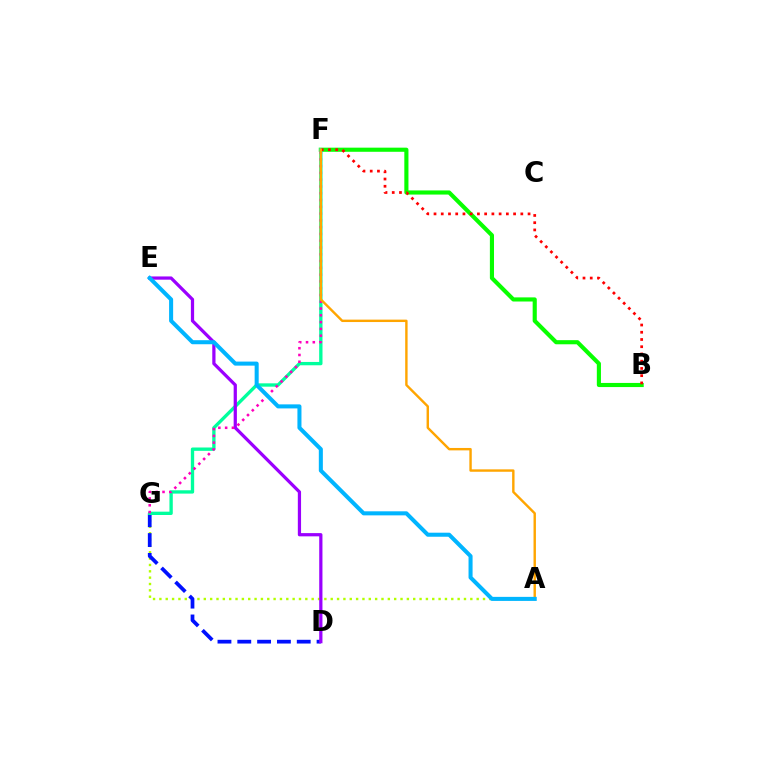{('B', 'F'): [{'color': '#08ff00', 'line_style': 'solid', 'thickness': 2.97}, {'color': '#ff0000', 'line_style': 'dotted', 'thickness': 1.97}], ('A', 'G'): [{'color': '#b3ff00', 'line_style': 'dotted', 'thickness': 1.72}], ('D', 'G'): [{'color': '#0010ff', 'line_style': 'dashed', 'thickness': 2.69}], ('F', 'G'): [{'color': '#00ff9d', 'line_style': 'solid', 'thickness': 2.4}, {'color': '#ff00bd', 'line_style': 'dotted', 'thickness': 1.84}], ('D', 'E'): [{'color': '#9b00ff', 'line_style': 'solid', 'thickness': 2.33}], ('A', 'F'): [{'color': '#ffa500', 'line_style': 'solid', 'thickness': 1.74}], ('A', 'E'): [{'color': '#00b5ff', 'line_style': 'solid', 'thickness': 2.91}]}